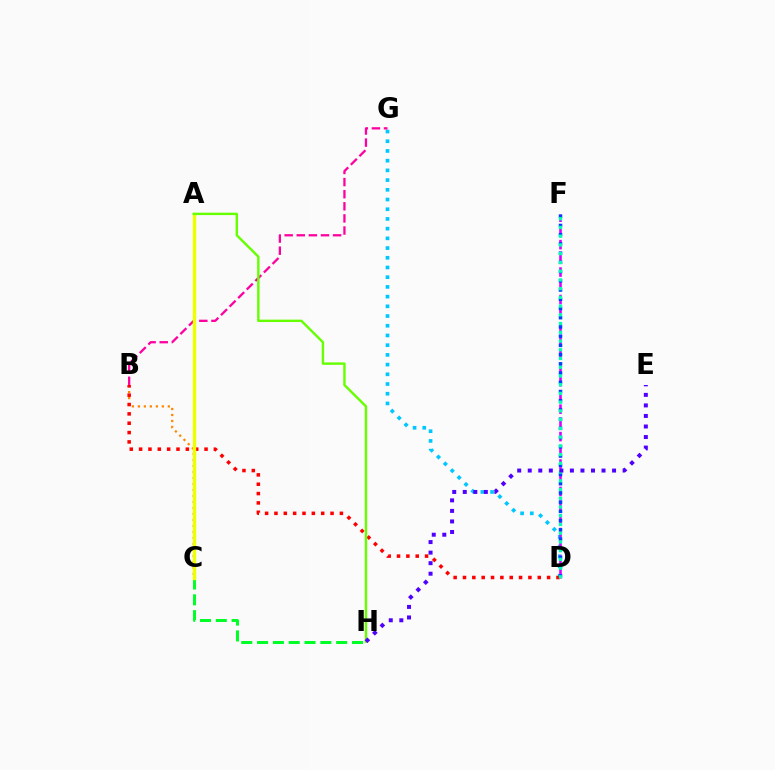{('B', 'C'): [{'color': '#ff8800', 'line_style': 'dotted', 'thickness': 1.63}], ('D', 'G'): [{'color': '#00c7ff', 'line_style': 'dotted', 'thickness': 2.64}], ('B', 'G'): [{'color': '#ff00a0', 'line_style': 'dashed', 'thickness': 1.64}], ('B', 'D'): [{'color': '#ff0000', 'line_style': 'dotted', 'thickness': 2.54}], ('C', 'H'): [{'color': '#00ff27', 'line_style': 'dashed', 'thickness': 2.15}], ('D', 'F'): [{'color': '#d600ff', 'line_style': 'dashed', 'thickness': 1.86}, {'color': '#003fff', 'line_style': 'dotted', 'thickness': 2.51}, {'color': '#00ffaf', 'line_style': 'dotted', 'thickness': 2.37}], ('A', 'C'): [{'color': '#eeff00', 'line_style': 'solid', 'thickness': 2.44}], ('A', 'H'): [{'color': '#66ff00', 'line_style': 'solid', 'thickness': 1.73}], ('E', 'H'): [{'color': '#4f00ff', 'line_style': 'dotted', 'thickness': 2.86}]}